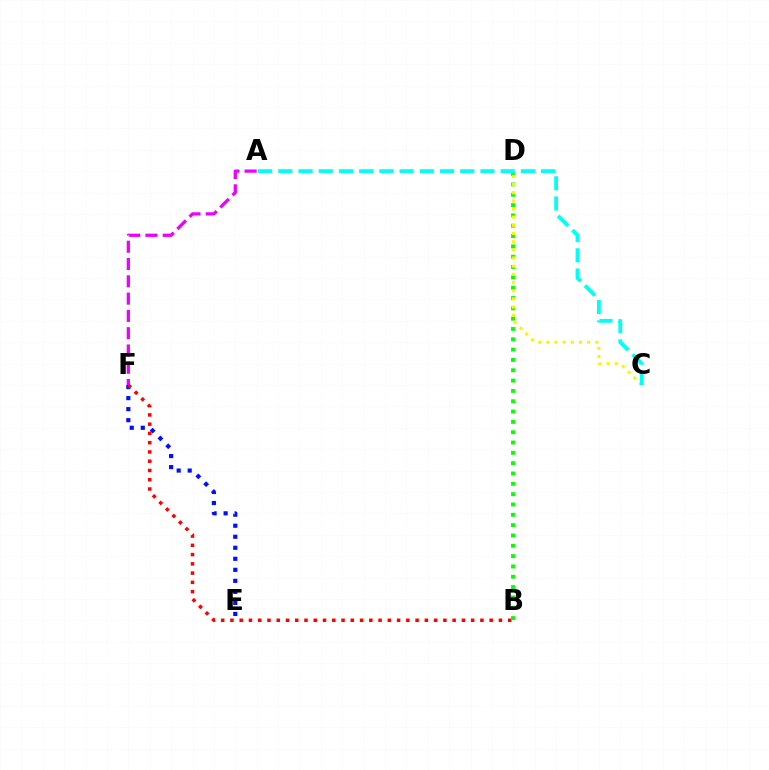{('E', 'F'): [{'color': '#0010ff', 'line_style': 'dotted', 'thickness': 3.0}], ('B', 'F'): [{'color': '#ff0000', 'line_style': 'dotted', 'thickness': 2.52}], ('A', 'F'): [{'color': '#ee00ff', 'line_style': 'dashed', 'thickness': 2.35}], ('B', 'D'): [{'color': '#08ff00', 'line_style': 'dotted', 'thickness': 2.81}], ('C', 'D'): [{'color': '#fcf500', 'line_style': 'dotted', 'thickness': 2.22}], ('A', 'C'): [{'color': '#00fff6', 'line_style': 'dashed', 'thickness': 2.75}]}